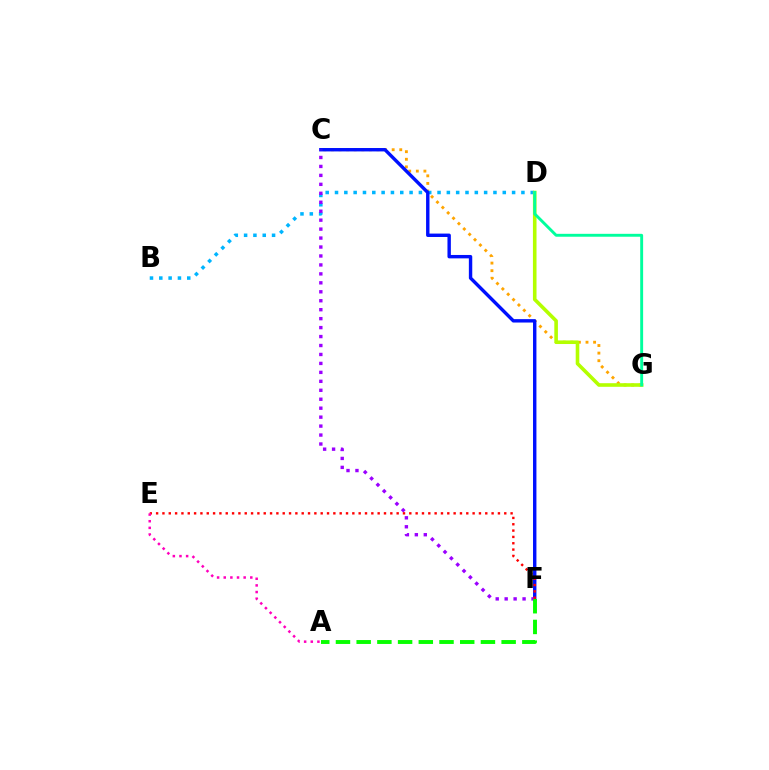{('C', 'G'): [{'color': '#ffa500', 'line_style': 'dotted', 'thickness': 2.06}], ('B', 'D'): [{'color': '#00b5ff', 'line_style': 'dotted', 'thickness': 2.53}], ('C', 'F'): [{'color': '#0010ff', 'line_style': 'solid', 'thickness': 2.45}, {'color': '#9b00ff', 'line_style': 'dotted', 'thickness': 2.43}], ('D', 'G'): [{'color': '#b3ff00', 'line_style': 'solid', 'thickness': 2.59}, {'color': '#00ff9d', 'line_style': 'solid', 'thickness': 2.09}], ('A', 'F'): [{'color': '#08ff00', 'line_style': 'dashed', 'thickness': 2.81}], ('E', 'F'): [{'color': '#ff0000', 'line_style': 'dotted', 'thickness': 1.72}], ('A', 'E'): [{'color': '#ff00bd', 'line_style': 'dotted', 'thickness': 1.8}]}